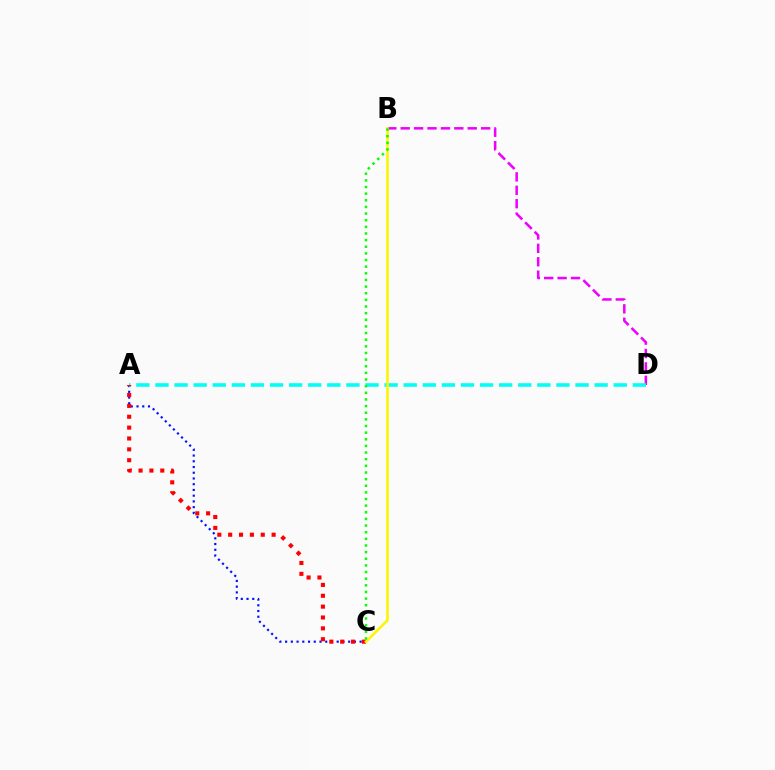{('B', 'D'): [{'color': '#ee00ff', 'line_style': 'dashed', 'thickness': 1.82}], ('A', 'C'): [{'color': '#0010ff', 'line_style': 'dotted', 'thickness': 1.56}, {'color': '#ff0000', 'line_style': 'dotted', 'thickness': 2.95}], ('A', 'D'): [{'color': '#00fff6', 'line_style': 'dashed', 'thickness': 2.59}], ('B', 'C'): [{'color': '#fcf500', 'line_style': 'solid', 'thickness': 1.87}, {'color': '#08ff00', 'line_style': 'dotted', 'thickness': 1.8}]}